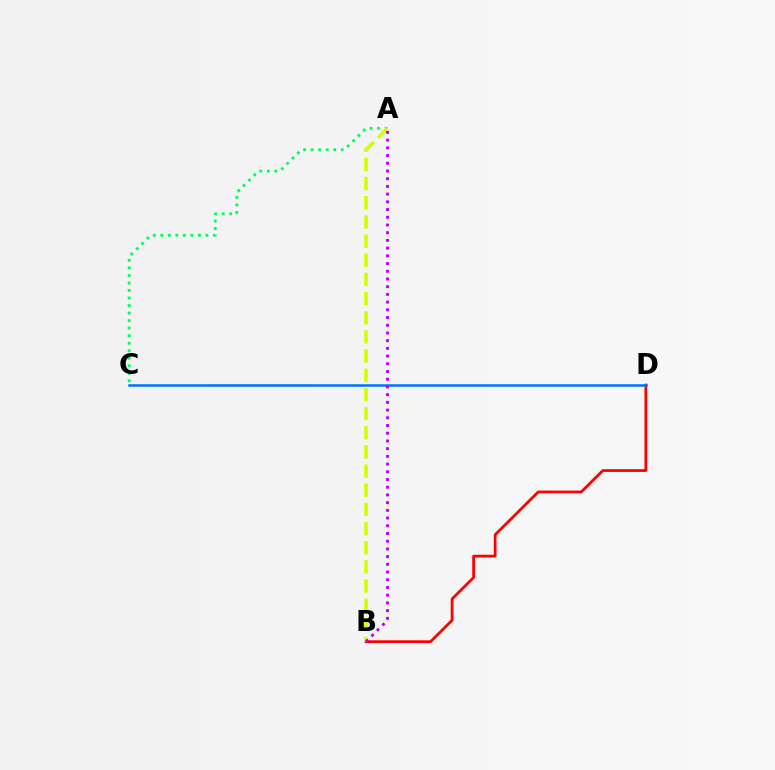{('A', 'C'): [{'color': '#00ff5c', 'line_style': 'dotted', 'thickness': 2.04}], ('B', 'D'): [{'color': '#ff0000', 'line_style': 'solid', 'thickness': 1.99}], ('A', 'B'): [{'color': '#d1ff00', 'line_style': 'dashed', 'thickness': 2.6}, {'color': '#b900ff', 'line_style': 'dotted', 'thickness': 2.1}], ('C', 'D'): [{'color': '#0074ff', 'line_style': 'solid', 'thickness': 1.82}]}